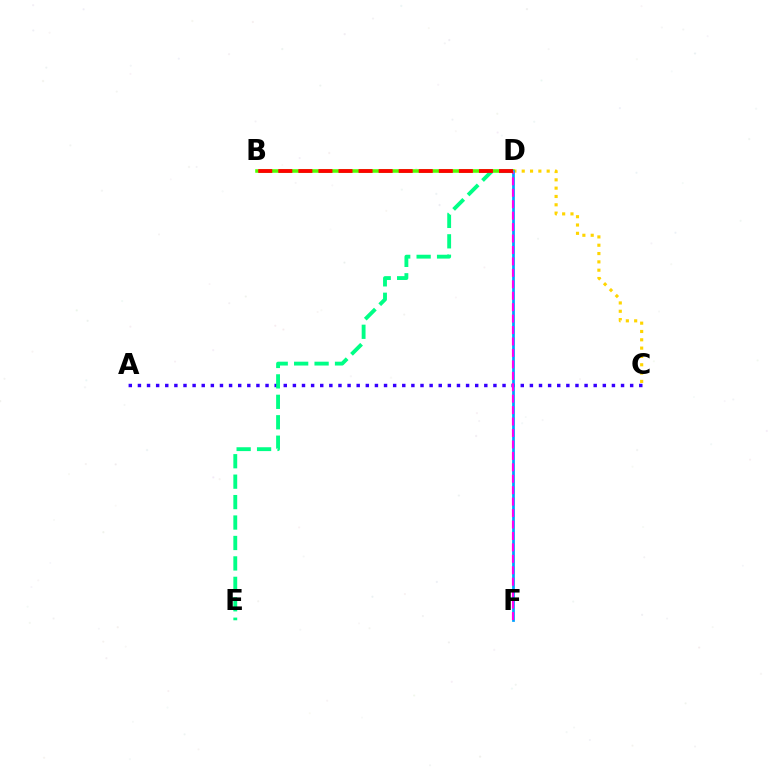{('B', 'D'): [{'color': '#4fff00', 'line_style': 'solid', 'thickness': 2.55}, {'color': '#ff0000', 'line_style': 'dashed', 'thickness': 2.73}], ('A', 'C'): [{'color': '#3700ff', 'line_style': 'dotted', 'thickness': 2.48}], ('C', 'D'): [{'color': '#ffd500', 'line_style': 'dotted', 'thickness': 2.26}], ('D', 'F'): [{'color': '#009eff', 'line_style': 'solid', 'thickness': 1.96}, {'color': '#ff00ed', 'line_style': 'dashed', 'thickness': 1.55}], ('D', 'E'): [{'color': '#00ff86', 'line_style': 'dashed', 'thickness': 2.78}]}